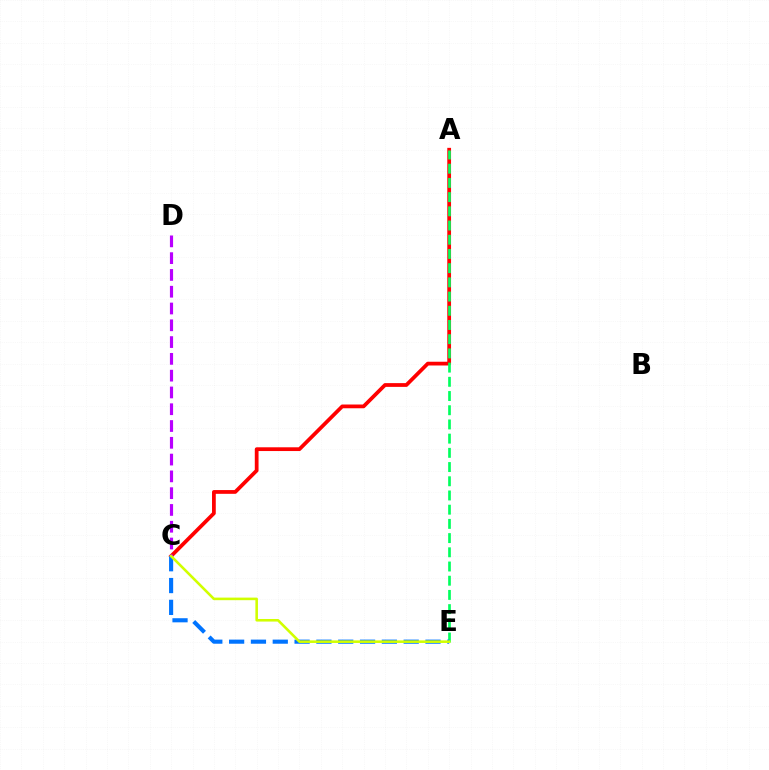{('A', 'C'): [{'color': '#ff0000', 'line_style': 'solid', 'thickness': 2.7}], ('A', 'E'): [{'color': '#00ff5c', 'line_style': 'dashed', 'thickness': 1.93}], ('C', 'D'): [{'color': '#b900ff', 'line_style': 'dashed', 'thickness': 2.28}], ('C', 'E'): [{'color': '#0074ff', 'line_style': 'dashed', 'thickness': 2.96}, {'color': '#d1ff00', 'line_style': 'solid', 'thickness': 1.86}]}